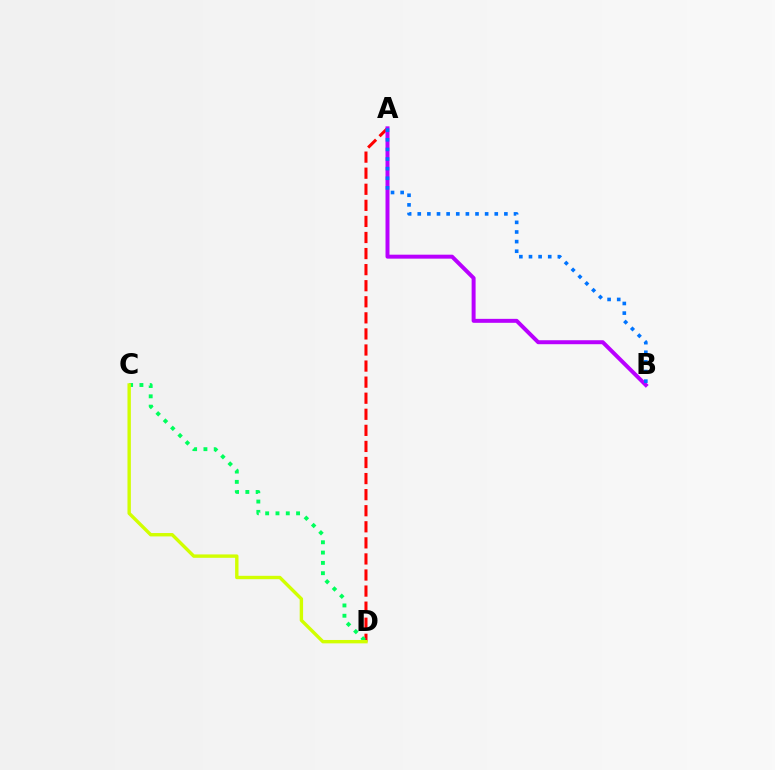{('A', 'D'): [{'color': '#ff0000', 'line_style': 'dashed', 'thickness': 2.18}], ('C', 'D'): [{'color': '#00ff5c', 'line_style': 'dotted', 'thickness': 2.8}, {'color': '#d1ff00', 'line_style': 'solid', 'thickness': 2.44}], ('A', 'B'): [{'color': '#b900ff', 'line_style': 'solid', 'thickness': 2.86}, {'color': '#0074ff', 'line_style': 'dotted', 'thickness': 2.62}]}